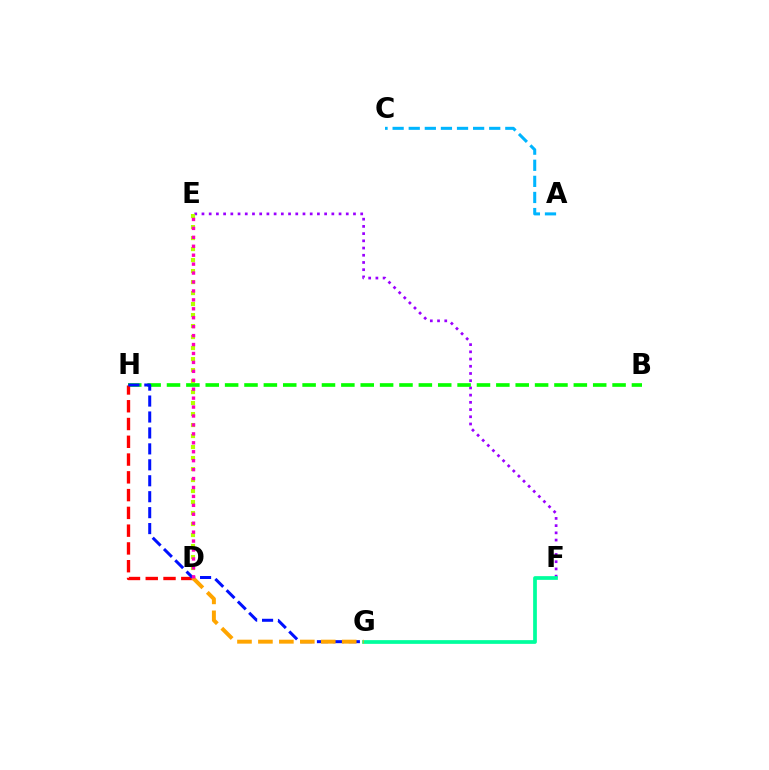{('E', 'F'): [{'color': '#9b00ff', 'line_style': 'dotted', 'thickness': 1.96}], ('F', 'G'): [{'color': '#00ff9d', 'line_style': 'solid', 'thickness': 2.68}], ('D', 'E'): [{'color': '#b3ff00', 'line_style': 'dotted', 'thickness': 2.99}, {'color': '#ff00bd', 'line_style': 'dotted', 'thickness': 2.43}], ('B', 'H'): [{'color': '#08ff00', 'line_style': 'dashed', 'thickness': 2.63}], ('D', 'H'): [{'color': '#ff0000', 'line_style': 'dashed', 'thickness': 2.41}], ('G', 'H'): [{'color': '#0010ff', 'line_style': 'dashed', 'thickness': 2.17}], ('D', 'G'): [{'color': '#ffa500', 'line_style': 'dashed', 'thickness': 2.85}], ('A', 'C'): [{'color': '#00b5ff', 'line_style': 'dashed', 'thickness': 2.19}]}